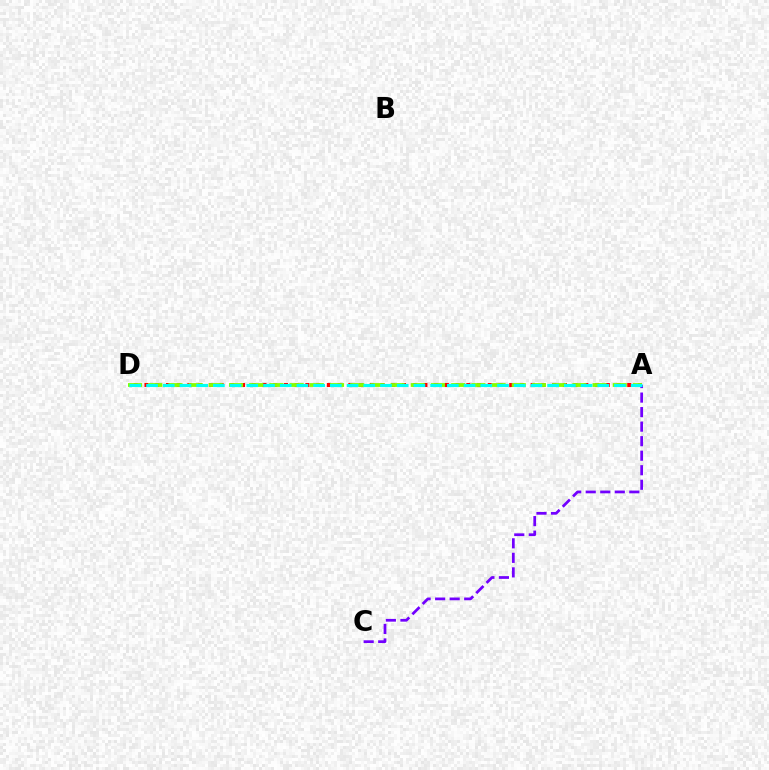{('A', 'D'): [{'color': '#ff0000', 'line_style': 'dotted', 'thickness': 2.91}, {'color': '#84ff00', 'line_style': 'dashed', 'thickness': 2.74}, {'color': '#00fff6', 'line_style': 'dashed', 'thickness': 2.27}], ('A', 'C'): [{'color': '#7200ff', 'line_style': 'dashed', 'thickness': 1.97}]}